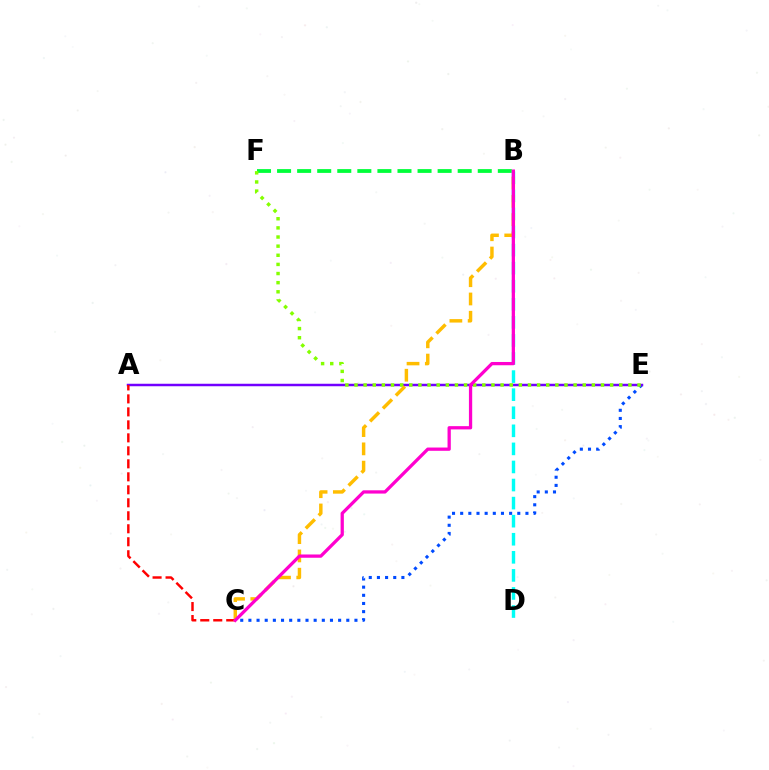{('C', 'E'): [{'color': '#004bff', 'line_style': 'dotted', 'thickness': 2.22}], ('A', 'E'): [{'color': '#7200ff', 'line_style': 'solid', 'thickness': 1.79}], ('B', 'F'): [{'color': '#00ff39', 'line_style': 'dashed', 'thickness': 2.73}], ('B', 'D'): [{'color': '#00fff6', 'line_style': 'dashed', 'thickness': 2.46}], ('E', 'F'): [{'color': '#84ff00', 'line_style': 'dotted', 'thickness': 2.48}], ('B', 'C'): [{'color': '#ffbd00', 'line_style': 'dashed', 'thickness': 2.48}, {'color': '#ff00cf', 'line_style': 'solid', 'thickness': 2.35}], ('A', 'C'): [{'color': '#ff0000', 'line_style': 'dashed', 'thickness': 1.76}]}